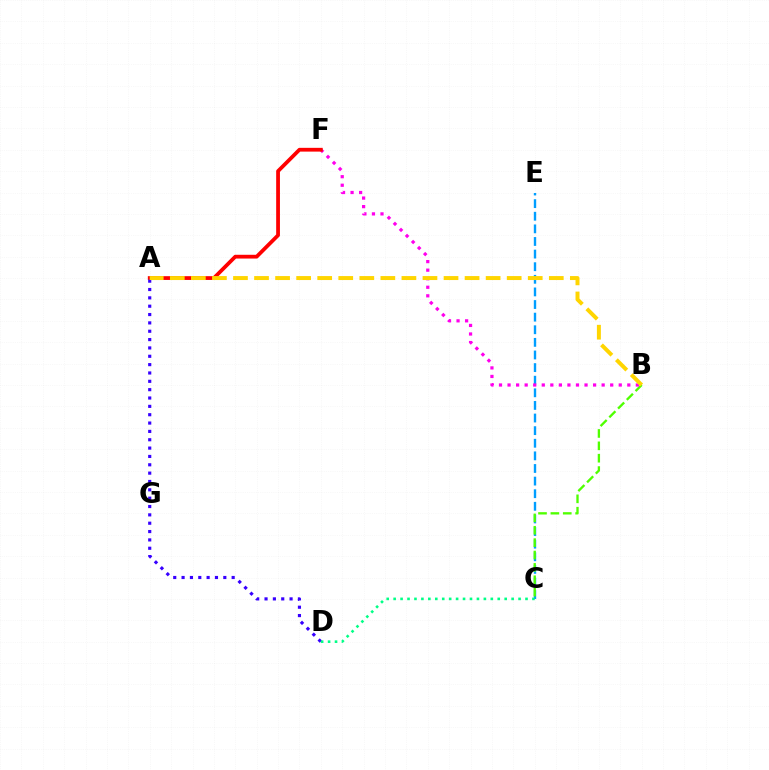{('C', 'E'): [{'color': '#009eff', 'line_style': 'dashed', 'thickness': 1.71}], ('B', 'C'): [{'color': '#4fff00', 'line_style': 'dashed', 'thickness': 1.68}], ('B', 'F'): [{'color': '#ff00ed', 'line_style': 'dotted', 'thickness': 2.32}], ('A', 'F'): [{'color': '#ff0000', 'line_style': 'solid', 'thickness': 2.72}], ('A', 'D'): [{'color': '#3700ff', 'line_style': 'dotted', 'thickness': 2.27}], ('C', 'D'): [{'color': '#00ff86', 'line_style': 'dotted', 'thickness': 1.89}], ('A', 'B'): [{'color': '#ffd500', 'line_style': 'dashed', 'thickness': 2.86}]}